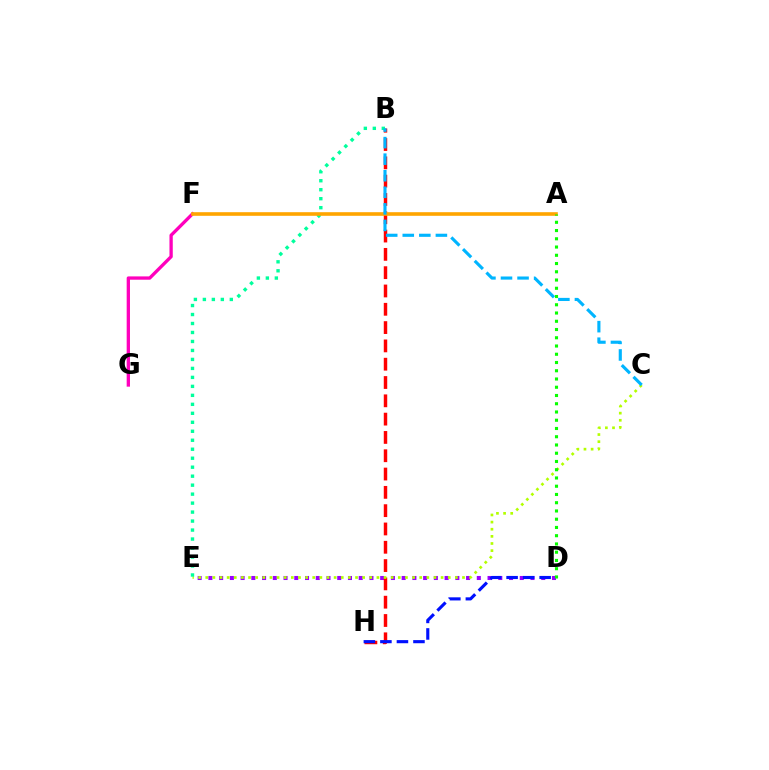{('D', 'E'): [{'color': '#9b00ff', 'line_style': 'dotted', 'thickness': 2.92}], ('B', 'H'): [{'color': '#ff0000', 'line_style': 'dashed', 'thickness': 2.49}], ('D', 'H'): [{'color': '#0010ff', 'line_style': 'dashed', 'thickness': 2.25}], ('C', 'E'): [{'color': '#b3ff00', 'line_style': 'dotted', 'thickness': 1.94}], ('F', 'G'): [{'color': '#ff00bd', 'line_style': 'solid', 'thickness': 2.38}], ('B', 'E'): [{'color': '#00ff9d', 'line_style': 'dotted', 'thickness': 2.44}], ('A', 'F'): [{'color': '#ffa500', 'line_style': 'solid', 'thickness': 2.61}], ('B', 'C'): [{'color': '#00b5ff', 'line_style': 'dashed', 'thickness': 2.25}], ('A', 'D'): [{'color': '#08ff00', 'line_style': 'dotted', 'thickness': 2.24}]}